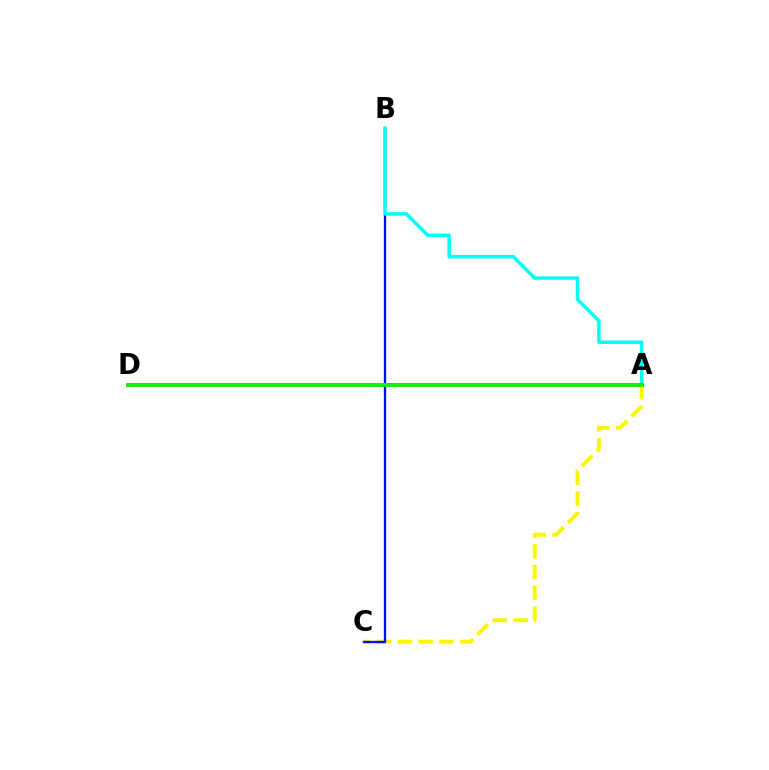{('A', 'C'): [{'color': '#fcf500', 'line_style': 'dashed', 'thickness': 2.82}], ('A', 'D'): [{'color': '#ff0000', 'line_style': 'dashed', 'thickness': 1.73}, {'color': '#ee00ff', 'line_style': 'solid', 'thickness': 2.63}, {'color': '#08ff00', 'line_style': 'solid', 'thickness': 2.63}], ('B', 'C'): [{'color': '#0010ff', 'line_style': 'solid', 'thickness': 1.68}], ('A', 'B'): [{'color': '#00fff6', 'line_style': 'solid', 'thickness': 2.5}]}